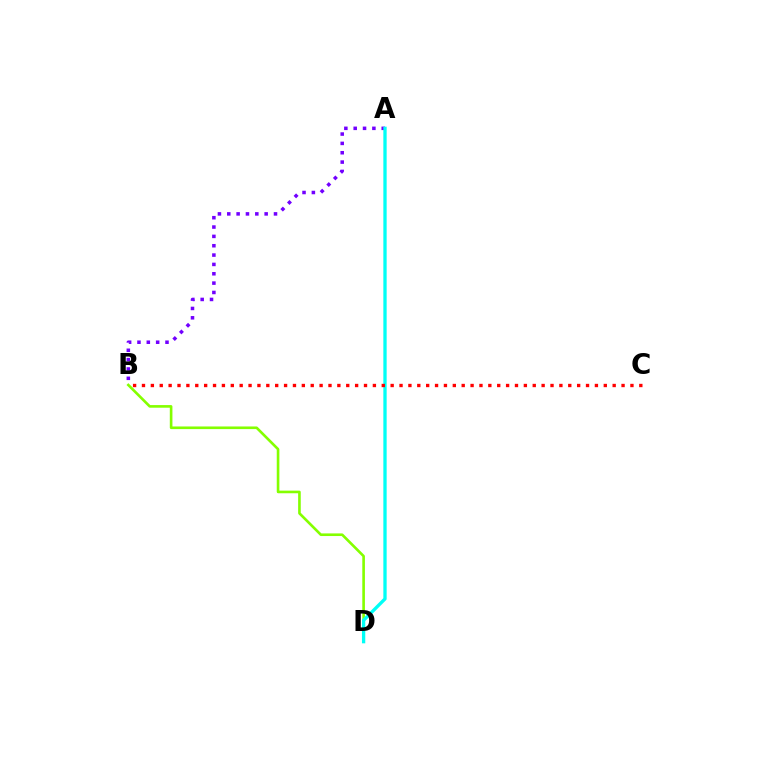{('B', 'D'): [{'color': '#84ff00', 'line_style': 'solid', 'thickness': 1.89}], ('A', 'B'): [{'color': '#7200ff', 'line_style': 'dotted', 'thickness': 2.54}], ('A', 'D'): [{'color': '#00fff6', 'line_style': 'solid', 'thickness': 2.38}], ('B', 'C'): [{'color': '#ff0000', 'line_style': 'dotted', 'thickness': 2.41}]}